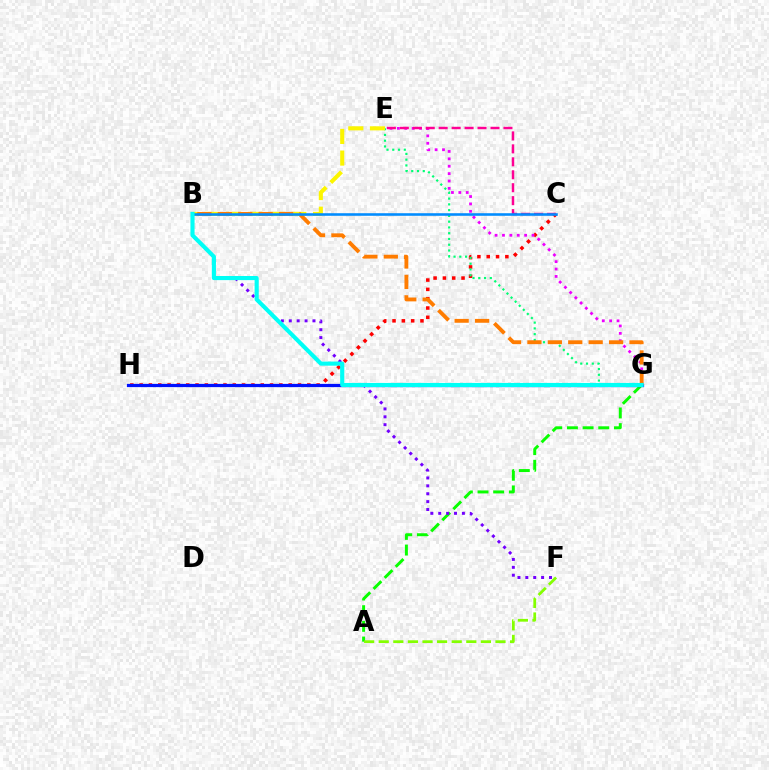{('A', 'G'): [{'color': '#08ff00', 'line_style': 'dashed', 'thickness': 2.13}], ('C', 'H'): [{'color': '#ff0000', 'line_style': 'dotted', 'thickness': 2.53}], ('B', 'F'): [{'color': '#7200ff', 'line_style': 'dotted', 'thickness': 2.14}], ('A', 'F'): [{'color': '#84ff00', 'line_style': 'dashed', 'thickness': 1.98}], ('E', 'G'): [{'color': '#00ff74', 'line_style': 'dotted', 'thickness': 1.57}, {'color': '#ee00ff', 'line_style': 'dotted', 'thickness': 2.01}], ('G', 'H'): [{'color': '#0010ff', 'line_style': 'solid', 'thickness': 2.33}], ('B', 'E'): [{'color': '#fcf500', 'line_style': 'dashed', 'thickness': 2.94}], ('B', 'G'): [{'color': '#ff7c00', 'line_style': 'dashed', 'thickness': 2.77}, {'color': '#00fff6', 'line_style': 'solid', 'thickness': 2.96}], ('C', 'E'): [{'color': '#ff0094', 'line_style': 'dashed', 'thickness': 1.76}], ('B', 'C'): [{'color': '#008cff', 'line_style': 'solid', 'thickness': 1.86}]}